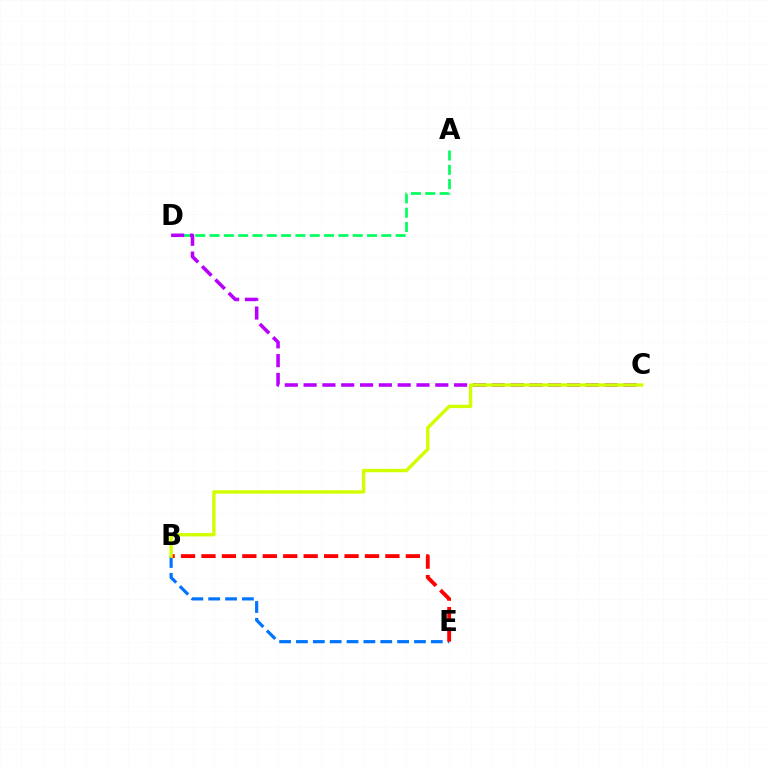{('B', 'E'): [{'color': '#0074ff', 'line_style': 'dashed', 'thickness': 2.29}, {'color': '#ff0000', 'line_style': 'dashed', 'thickness': 2.78}], ('A', 'D'): [{'color': '#00ff5c', 'line_style': 'dashed', 'thickness': 1.94}], ('C', 'D'): [{'color': '#b900ff', 'line_style': 'dashed', 'thickness': 2.56}], ('B', 'C'): [{'color': '#d1ff00', 'line_style': 'solid', 'thickness': 2.44}]}